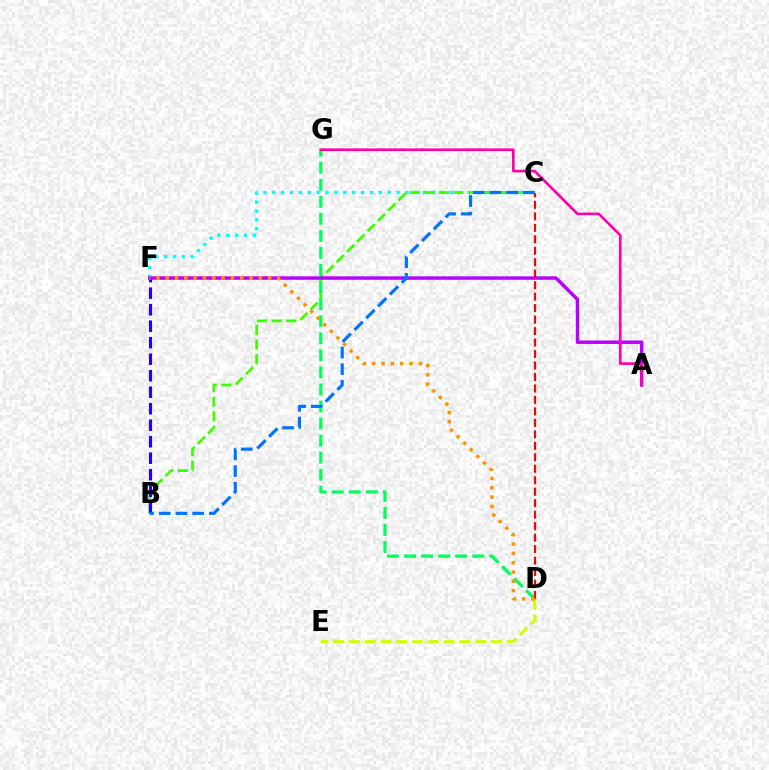{('C', 'F'): [{'color': '#00fff6', 'line_style': 'dotted', 'thickness': 2.41}], ('B', 'C'): [{'color': '#3dff00', 'line_style': 'dashed', 'thickness': 1.98}, {'color': '#0074ff', 'line_style': 'dashed', 'thickness': 2.27}], ('D', 'E'): [{'color': '#d1ff00', 'line_style': 'dashed', 'thickness': 2.14}], ('B', 'F'): [{'color': '#2500ff', 'line_style': 'dashed', 'thickness': 2.24}], ('D', 'G'): [{'color': '#00ff5c', 'line_style': 'dashed', 'thickness': 2.32}], ('A', 'F'): [{'color': '#b900ff', 'line_style': 'solid', 'thickness': 2.5}], ('C', 'D'): [{'color': '#ff0000', 'line_style': 'dashed', 'thickness': 1.56}], ('A', 'G'): [{'color': '#ff00ac', 'line_style': 'solid', 'thickness': 1.91}], ('D', 'F'): [{'color': '#ff9400', 'line_style': 'dotted', 'thickness': 2.53}]}